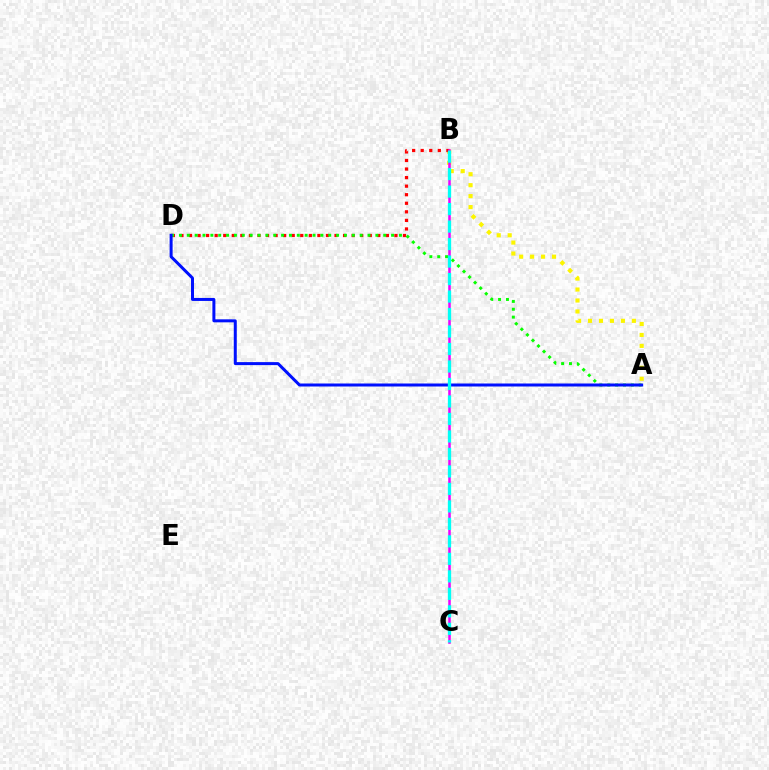{('A', 'B'): [{'color': '#fcf500', 'line_style': 'dotted', 'thickness': 2.98}], ('B', 'D'): [{'color': '#ff0000', 'line_style': 'dotted', 'thickness': 2.33}], ('B', 'C'): [{'color': '#ee00ff', 'line_style': 'solid', 'thickness': 1.81}, {'color': '#00fff6', 'line_style': 'dashed', 'thickness': 2.38}], ('A', 'D'): [{'color': '#08ff00', 'line_style': 'dotted', 'thickness': 2.13}, {'color': '#0010ff', 'line_style': 'solid', 'thickness': 2.16}]}